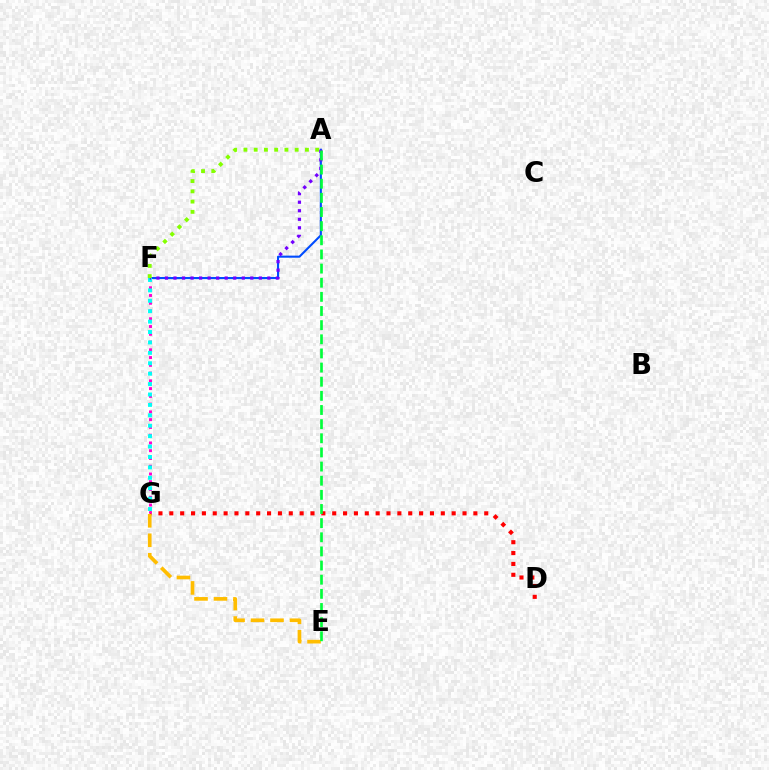{('D', 'G'): [{'color': '#ff0000', 'line_style': 'dotted', 'thickness': 2.95}], ('E', 'G'): [{'color': '#ffbd00', 'line_style': 'dashed', 'thickness': 2.65}], ('F', 'G'): [{'color': '#ff00cf', 'line_style': 'dotted', 'thickness': 2.11}, {'color': '#00fff6', 'line_style': 'dotted', 'thickness': 2.83}], ('A', 'F'): [{'color': '#004bff', 'line_style': 'solid', 'thickness': 1.51}, {'color': '#7200ff', 'line_style': 'dotted', 'thickness': 2.32}, {'color': '#84ff00', 'line_style': 'dotted', 'thickness': 2.79}], ('A', 'E'): [{'color': '#00ff39', 'line_style': 'dashed', 'thickness': 1.92}]}